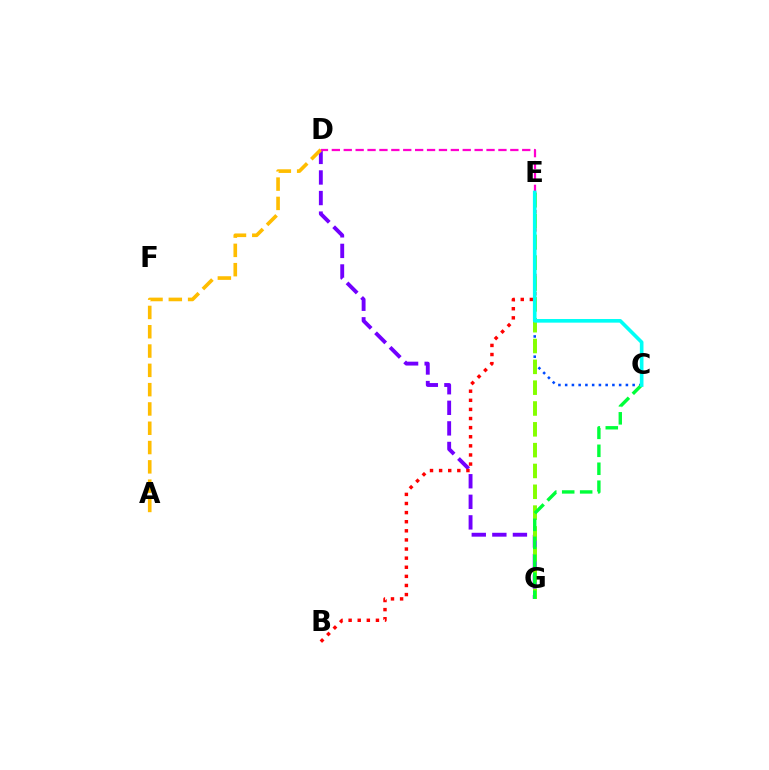{('D', 'G'): [{'color': '#7200ff', 'line_style': 'dashed', 'thickness': 2.79}], ('A', 'D'): [{'color': '#ffbd00', 'line_style': 'dashed', 'thickness': 2.62}], ('C', 'E'): [{'color': '#004bff', 'line_style': 'dotted', 'thickness': 1.83}, {'color': '#00fff6', 'line_style': 'solid', 'thickness': 2.61}], ('B', 'E'): [{'color': '#ff0000', 'line_style': 'dotted', 'thickness': 2.47}], ('E', 'G'): [{'color': '#84ff00', 'line_style': 'dashed', 'thickness': 2.83}], ('C', 'G'): [{'color': '#00ff39', 'line_style': 'dashed', 'thickness': 2.44}], ('D', 'E'): [{'color': '#ff00cf', 'line_style': 'dashed', 'thickness': 1.62}]}